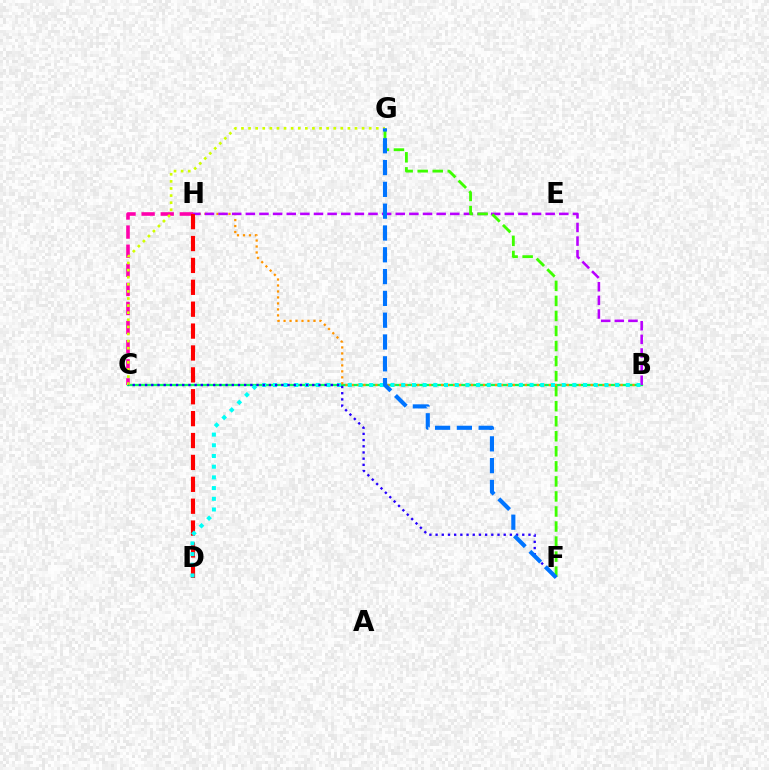{('B', 'C'): [{'color': '#00ff5c', 'line_style': 'solid', 'thickness': 1.66}], ('B', 'H'): [{'color': '#ff9400', 'line_style': 'dotted', 'thickness': 1.62}, {'color': '#b900ff', 'line_style': 'dashed', 'thickness': 1.85}], ('F', 'G'): [{'color': '#3dff00', 'line_style': 'dashed', 'thickness': 2.04}, {'color': '#0074ff', 'line_style': 'dashed', 'thickness': 2.96}], ('C', 'H'): [{'color': '#ff00ac', 'line_style': 'dashed', 'thickness': 2.6}], ('D', 'H'): [{'color': '#ff0000', 'line_style': 'dashed', 'thickness': 2.97}], ('B', 'D'): [{'color': '#00fff6', 'line_style': 'dotted', 'thickness': 2.91}], ('C', 'G'): [{'color': '#d1ff00', 'line_style': 'dotted', 'thickness': 1.93}], ('C', 'F'): [{'color': '#2500ff', 'line_style': 'dotted', 'thickness': 1.68}]}